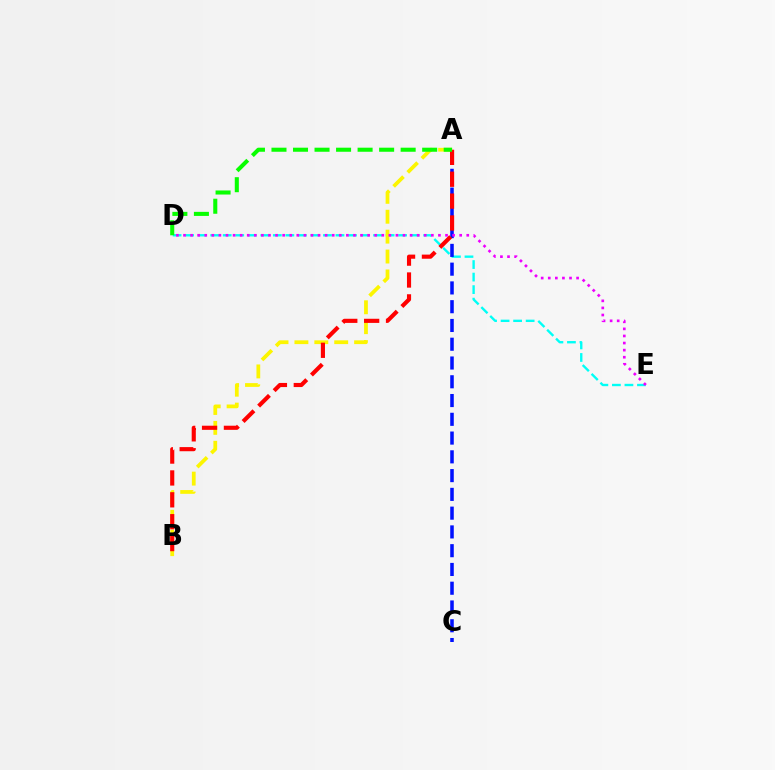{('D', 'E'): [{'color': '#00fff6', 'line_style': 'dashed', 'thickness': 1.7}, {'color': '#ee00ff', 'line_style': 'dotted', 'thickness': 1.92}], ('A', 'B'): [{'color': '#fcf500', 'line_style': 'dashed', 'thickness': 2.7}, {'color': '#ff0000', 'line_style': 'dashed', 'thickness': 2.97}], ('A', 'C'): [{'color': '#0010ff', 'line_style': 'dashed', 'thickness': 2.55}], ('A', 'D'): [{'color': '#08ff00', 'line_style': 'dashed', 'thickness': 2.92}]}